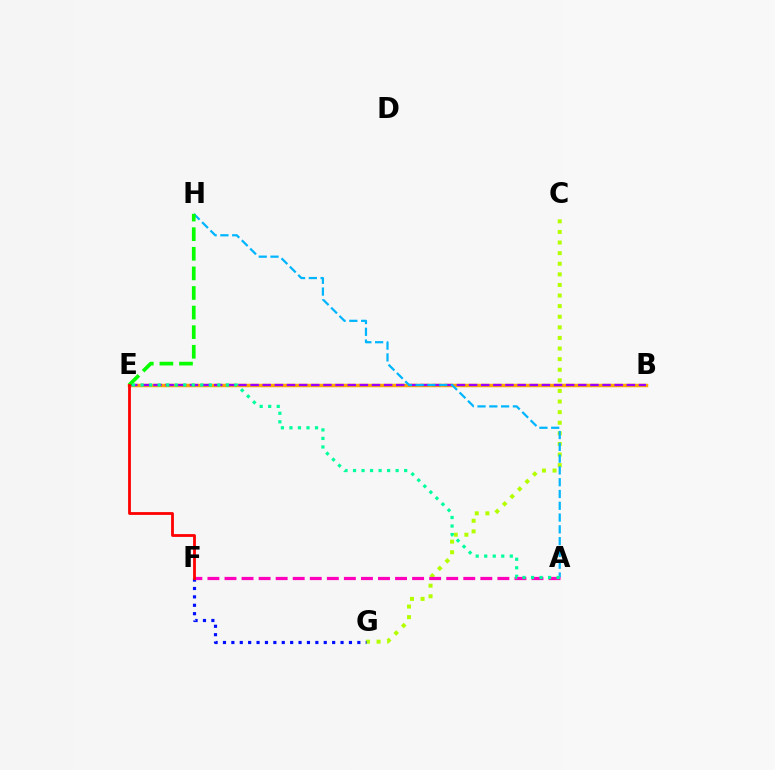{('C', 'G'): [{'color': '#b3ff00', 'line_style': 'dotted', 'thickness': 2.88}], ('F', 'G'): [{'color': '#0010ff', 'line_style': 'dotted', 'thickness': 2.28}], ('B', 'E'): [{'color': '#ffa500', 'line_style': 'solid', 'thickness': 2.51}, {'color': '#9b00ff', 'line_style': 'dashed', 'thickness': 1.65}], ('A', 'H'): [{'color': '#00b5ff', 'line_style': 'dashed', 'thickness': 1.6}], ('E', 'H'): [{'color': '#08ff00', 'line_style': 'dashed', 'thickness': 2.66}], ('A', 'F'): [{'color': '#ff00bd', 'line_style': 'dashed', 'thickness': 2.32}], ('E', 'F'): [{'color': '#ff0000', 'line_style': 'solid', 'thickness': 2.02}], ('A', 'E'): [{'color': '#00ff9d', 'line_style': 'dotted', 'thickness': 2.32}]}